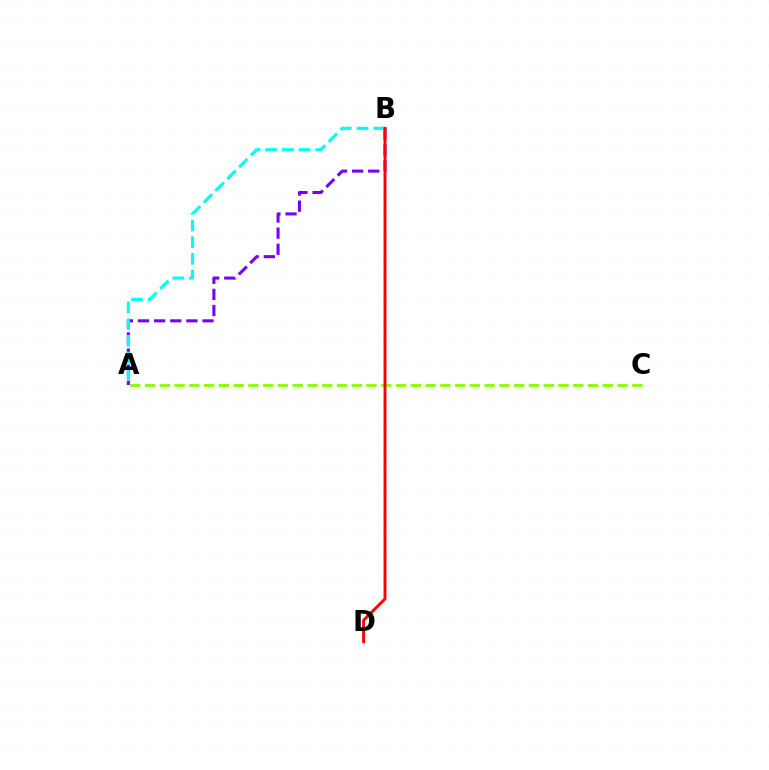{('A', 'B'): [{'color': '#7200ff', 'line_style': 'dashed', 'thickness': 2.19}, {'color': '#00fff6', 'line_style': 'dashed', 'thickness': 2.27}], ('A', 'C'): [{'color': '#84ff00', 'line_style': 'dashed', 'thickness': 2.01}], ('B', 'D'): [{'color': '#ff0000', 'line_style': 'solid', 'thickness': 2.11}]}